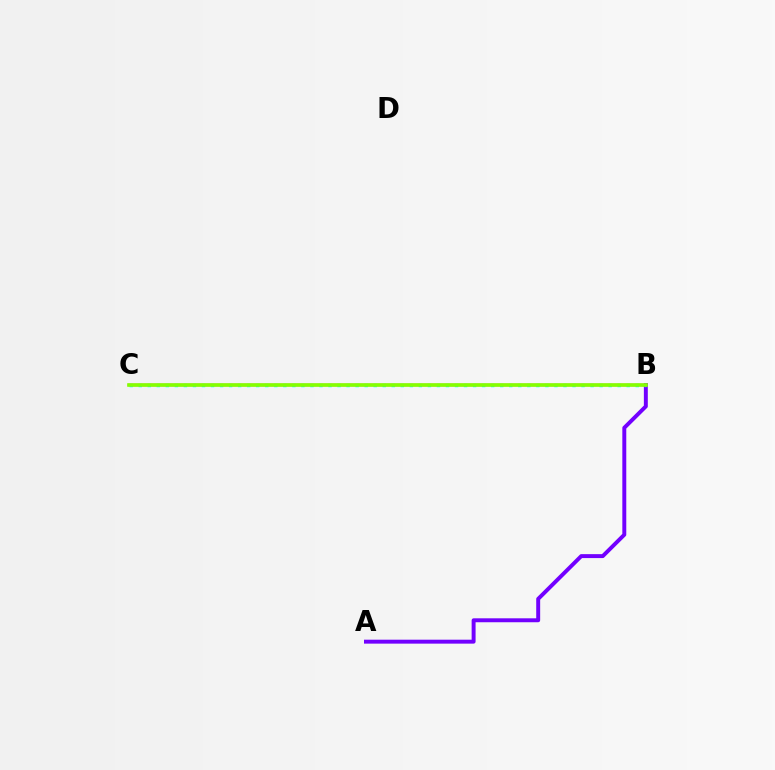{('A', 'B'): [{'color': '#7200ff', 'line_style': 'solid', 'thickness': 2.84}], ('B', 'C'): [{'color': '#ff0000', 'line_style': 'solid', 'thickness': 1.67}, {'color': '#00fff6', 'line_style': 'dotted', 'thickness': 2.46}, {'color': '#84ff00', 'line_style': 'solid', 'thickness': 2.6}]}